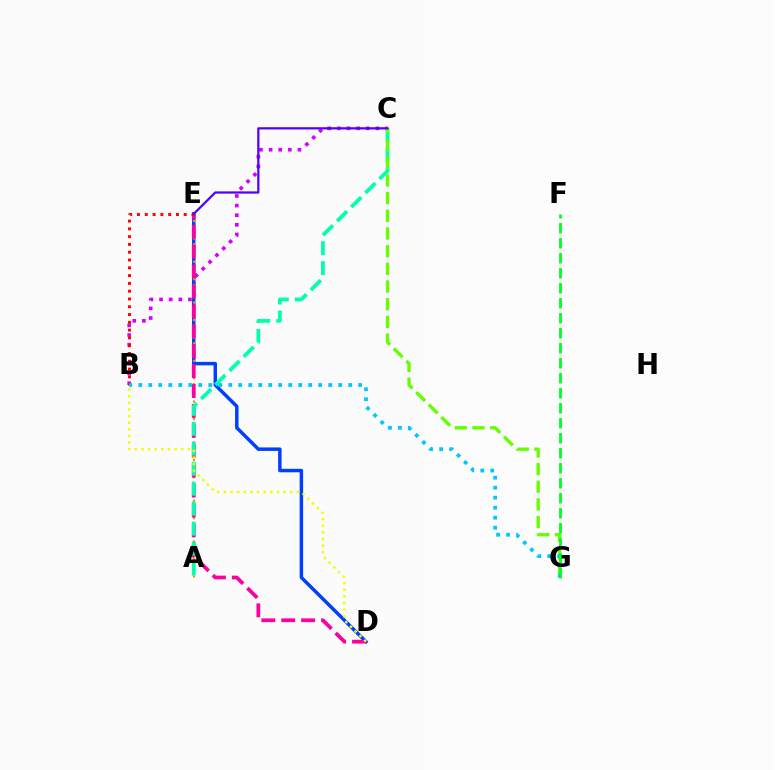{('B', 'C'): [{'color': '#d600ff', 'line_style': 'dotted', 'thickness': 2.62}], ('D', 'E'): [{'color': '#003fff', 'line_style': 'solid', 'thickness': 2.5}, {'color': '#ff00a0', 'line_style': 'dashed', 'thickness': 2.7}], ('A', 'E'): [{'color': '#ff8800', 'line_style': 'dotted', 'thickness': 1.58}], ('A', 'C'): [{'color': '#00ffaf', 'line_style': 'dashed', 'thickness': 2.71}], ('C', 'G'): [{'color': '#66ff00', 'line_style': 'dashed', 'thickness': 2.4}], ('B', 'E'): [{'color': '#ff0000', 'line_style': 'dotted', 'thickness': 2.12}], ('C', 'E'): [{'color': '#4f00ff', 'line_style': 'solid', 'thickness': 1.6}], ('B', 'G'): [{'color': '#00c7ff', 'line_style': 'dotted', 'thickness': 2.72}], ('F', 'G'): [{'color': '#00ff27', 'line_style': 'dashed', 'thickness': 2.04}], ('B', 'D'): [{'color': '#eeff00', 'line_style': 'dotted', 'thickness': 1.8}]}